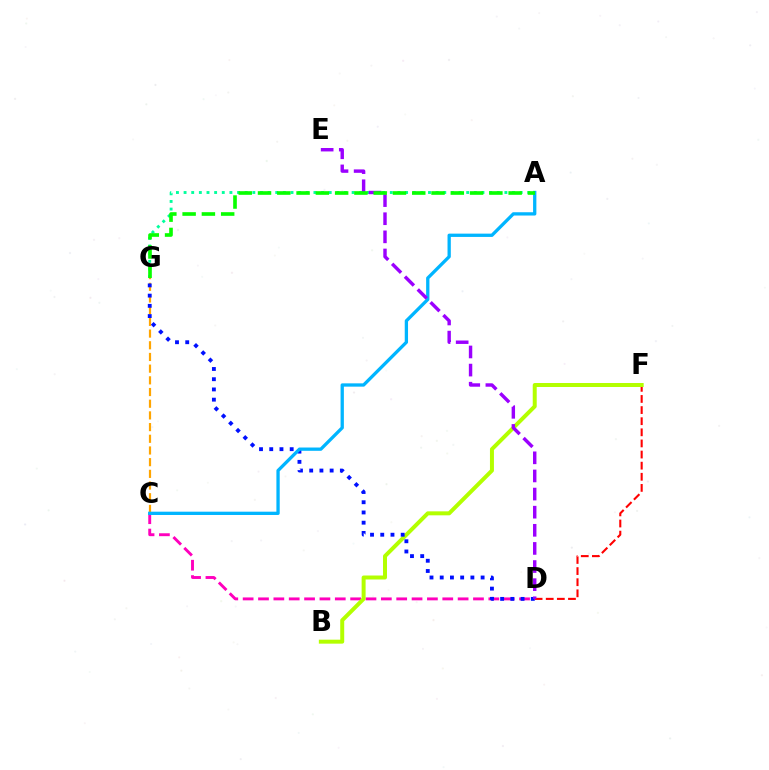{('D', 'F'): [{'color': '#ff0000', 'line_style': 'dashed', 'thickness': 1.51}], ('C', 'D'): [{'color': '#ff00bd', 'line_style': 'dashed', 'thickness': 2.09}], ('C', 'G'): [{'color': '#ffa500', 'line_style': 'dashed', 'thickness': 1.59}], ('B', 'F'): [{'color': '#b3ff00', 'line_style': 'solid', 'thickness': 2.86}], ('A', 'G'): [{'color': '#00ff9d', 'line_style': 'dotted', 'thickness': 2.08}, {'color': '#08ff00', 'line_style': 'dashed', 'thickness': 2.62}], ('D', 'G'): [{'color': '#0010ff', 'line_style': 'dotted', 'thickness': 2.78}], ('A', 'C'): [{'color': '#00b5ff', 'line_style': 'solid', 'thickness': 2.37}], ('D', 'E'): [{'color': '#9b00ff', 'line_style': 'dashed', 'thickness': 2.46}]}